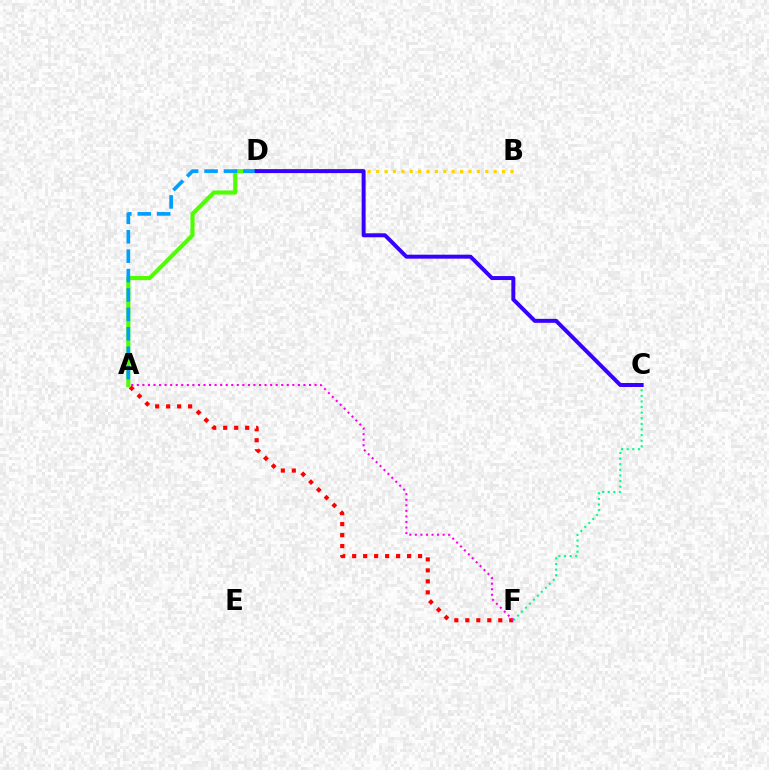{('A', 'F'): [{'color': '#ff0000', 'line_style': 'dotted', 'thickness': 2.98}, {'color': '#ff00ed', 'line_style': 'dotted', 'thickness': 1.51}], ('C', 'F'): [{'color': '#00ff86', 'line_style': 'dotted', 'thickness': 1.52}], ('B', 'D'): [{'color': '#ffd500', 'line_style': 'dotted', 'thickness': 2.28}], ('A', 'D'): [{'color': '#4fff00', 'line_style': 'solid', 'thickness': 2.96}, {'color': '#009eff', 'line_style': 'dashed', 'thickness': 2.64}], ('C', 'D'): [{'color': '#3700ff', 'line_style': 'solid', 'thickness': 2.86}]}